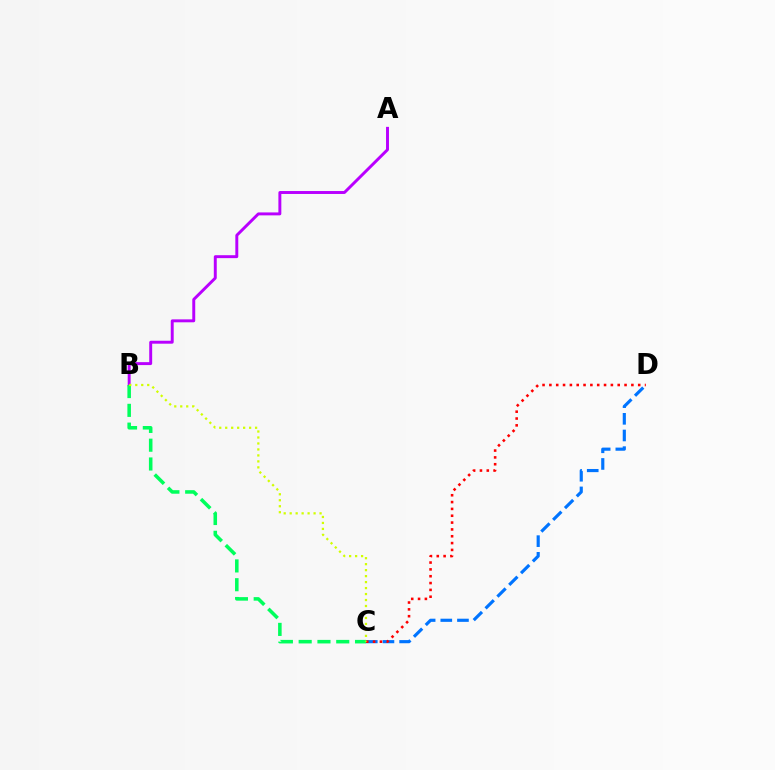{('A', 'B'): [{'color': '#b900ff', 'line_style': 'solid', 'thickness': 2.11}], ('C', 'D'): [{'color': '#0074ff', 'line_style': 'dashed', 'thickness': 2.26}, {'color': '#ff0000', 'line_style': 'dotted', 'thickness': 1.86}], ('B', 'C'): [{'color': '#00ff5c', 'line_style': 'dashed', 'thickness': 2.55}, {'color': '#d1ff00', 'line_style': 'dotted', 'thickness': 1.62}]}